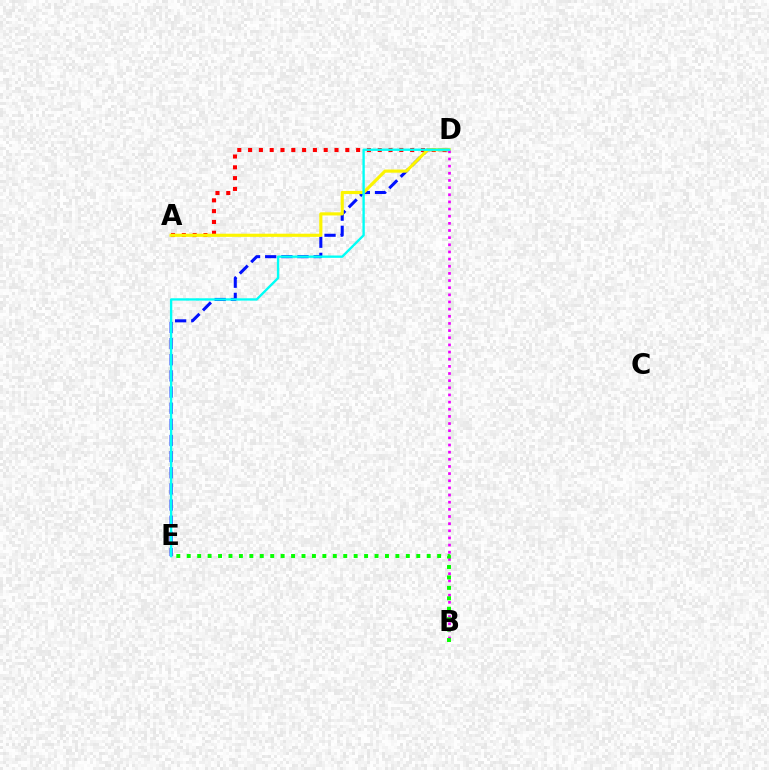{('A', 'D'): [{'color': '#ff0000', 'line_style': 'dotted', 'thickness': 2.94}, {'color': '#fcf500', 'line_style': 'solid', 'thickness': 2.27}], ('D', 'E'): [{'color': '#0010ff', 'line_style': 'dashed', 'thickness': 2.19}, {'color': '#00fff6', 'line_style': 'solid', 'thickness': 1.7}], ('B', 'D'): [{'color': '#ee00ff', 'line_style': 'dotted', 'thickness': 1.94}], ('B', 'E'): [{'color': '#08ff00', 'line_style': 'dotted', 'thickness': 2.83}]}